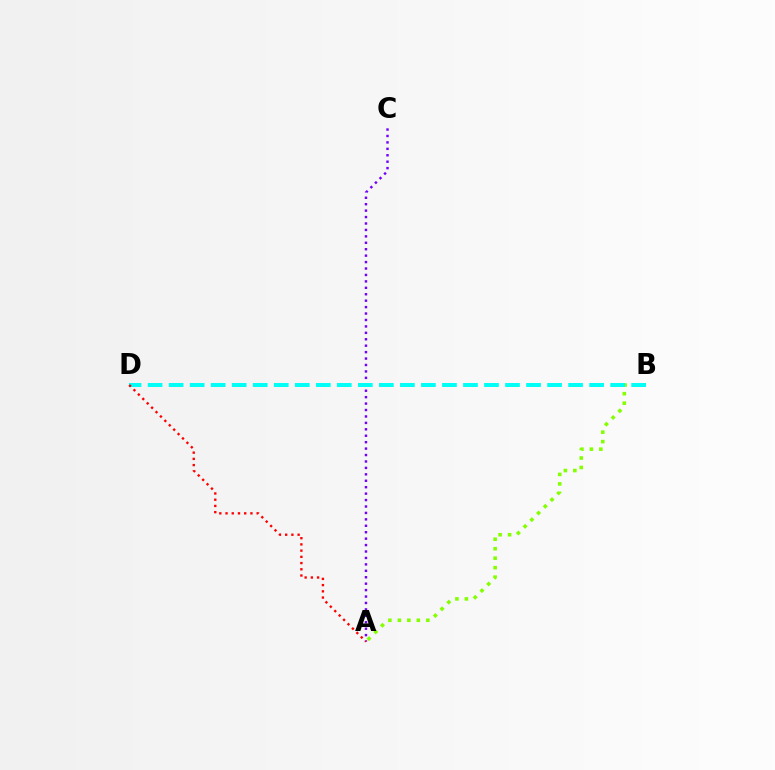{('A', 'C'): [{'color': '#7200ff', 'line_style': 'dotted', 'thickness': 1.75}], ('A', 'B'): [{'color': '#84ff00', 'line_style': 'dotted', 'thickness': 2.58}], ('B', 'D'): [{'color': '#00fff6', 'line_style': 'dashed', 'thickness': 2.86}], ('A', 'D'): [{'color': '#ff0000', 'line_style': 'dotted', 'thickness': 1.69}]}